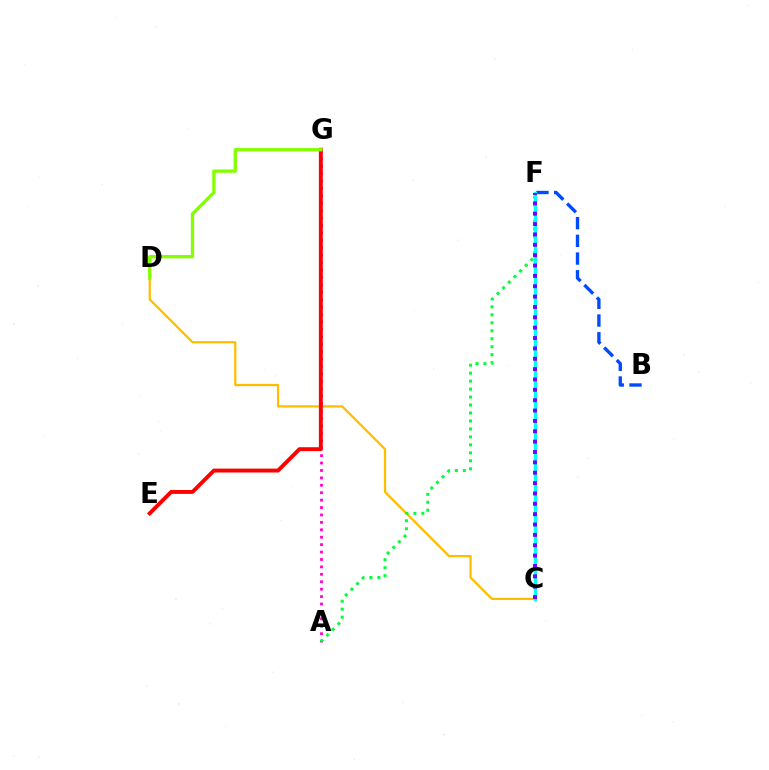{('A', 'G'): [{'color': '#ff00cf', 'line_style': 'dotted', 'thickness': 2.02}], ('C', 'D'): [{'color': '#ffbd00', 'line_style': 'solid', 'thickness': 1.62}], ('E', 'G'): [{'color': '#ff0000', 'line_style': 'solid', 'thickness': 2.81}], ('D', 'G'): [{'color': '#84ff00', 'line_style': 'solid', 'thickness': 2.38}], ('B', 'F'): [{'color': '#004bff', 'line_style': 'dashed', 'thickness': 2.41}], ('A', 'F'): [{'color': '#00ff39', 'line_style': 'dotted', 'thickness': 2.17}], ('C', 'F'): [{'color': '#00fff6', 'line_style': 'solid', 'thickness': 2.39}, {'color': '#7200ff', 'line_style': 'dotted', 'thickness': 2.81}]}